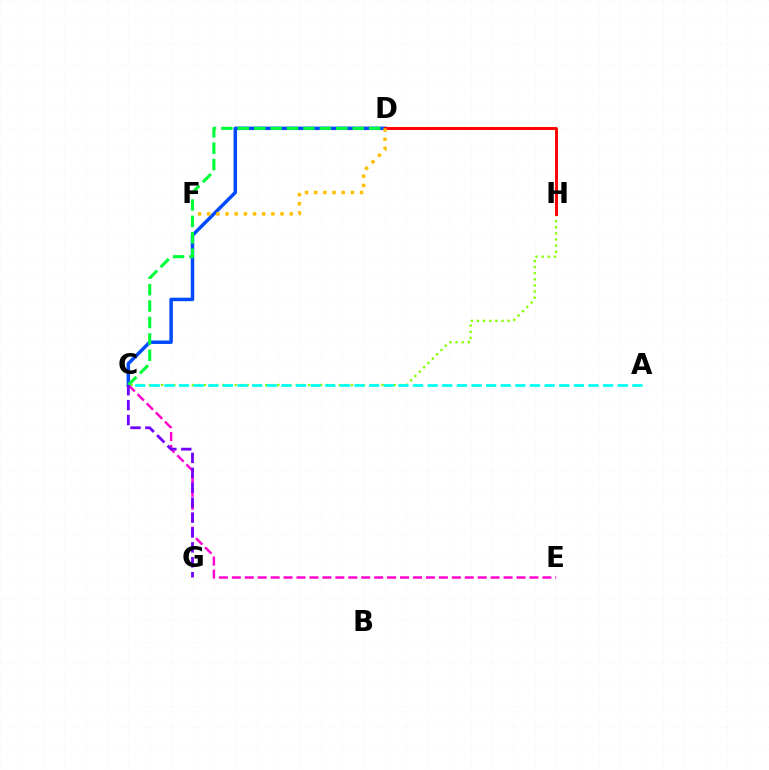{('C', 'H'): [{'color': '#84ff00', 'line_style': 'dotted', 'thickness': 1.66}], ('C', 'D'): [{'color': '#004bff', 'line_style': 'solid', 'thickness': 2.51}, {'color': '#00ff39', 'line_style': 'dashed', 'thickness': 2.23}], ('D', 'H'): [{'color': '#ff0000', 'line_style': 'solid', 'thickness': 2.1}], ('A', 'C'): [{'color': '#00fff6', 'line_style': 'dashed', 'thickness': 1.99}], ('C', 'E'): [{'color': '#ff00cf', 'line_style': 'dashed', 'thickness': 1.76}], ('D', 'F'): [{'color': '#ffbd00', 'line_style': 'dotted', 'thickness': 2.49}], ('C', 'G'): [{'color': '#7200ff', 'line_style': 'dashed', 'thickness': 2.03}]}